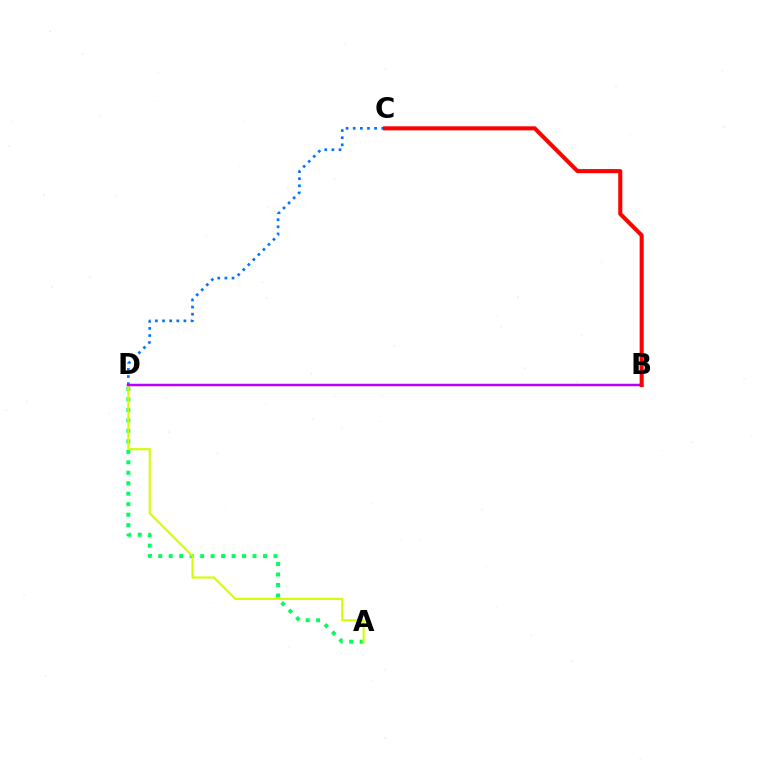{('A', 'D'): [{'color': '#00ff5c', 'line_style': 'dotted', 'thickness': 2.85}, {'color': '#d1ff00', 'line_style': 'solid', 'thickness': 1.52}], ('C', 'D'): [{'color': '#0074ff', 'line_style': 'dotted', 'thickness': 1.94}], ('B', 'D'): [{'color': '#b900ff', 'line_style': 'solid', 'thickness': 1.8}], ('B', 'C'): [{'color': '#ff0000', 'line_style': 'solid', 'thickness': 2.93}]}